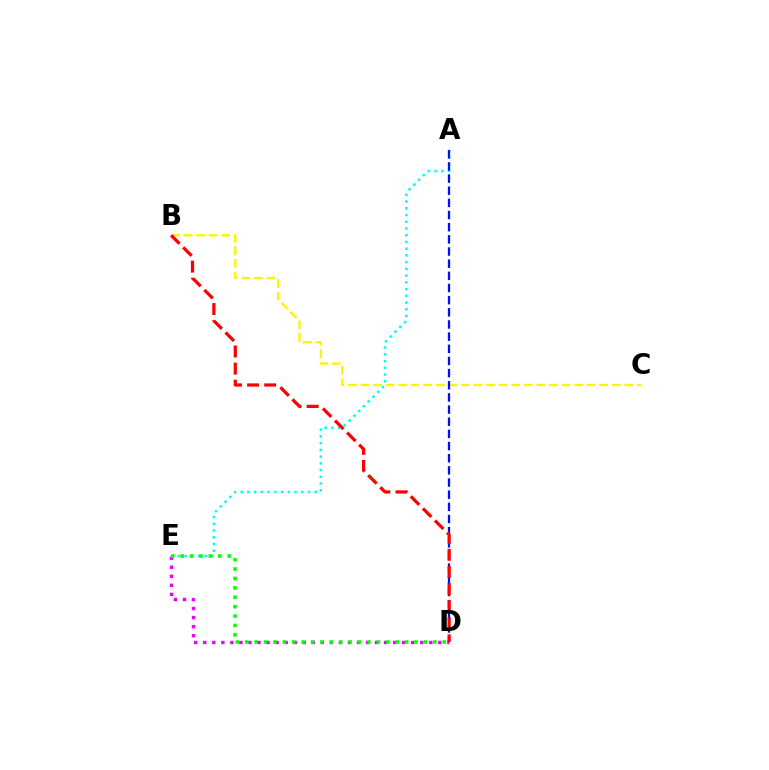{('D', 'E'): [{'color': '#ee00ff', 'line_style': 'dotted', 'thickness': 2.46}, {'color': '#08ff00', 'line_style': 'dotted', 'thickness': 2.56}], ('A', 'E'): [{'color': '#00fff6', 'line_style': 'dotted', 'thickness': 1.83}], ('B', 'C'): [{'color': '#fcf500', 'line_style': 'dashed', 'thickness': 1.71}], ('A', 'D'): [{'color': '#0010ff', 'line_style': 'dashed', 'thickness': 1.65}], ('B', 'D'): [{'color': '#ff0000', 'line_style': 'dashed', 'thickness': 2.32}]}